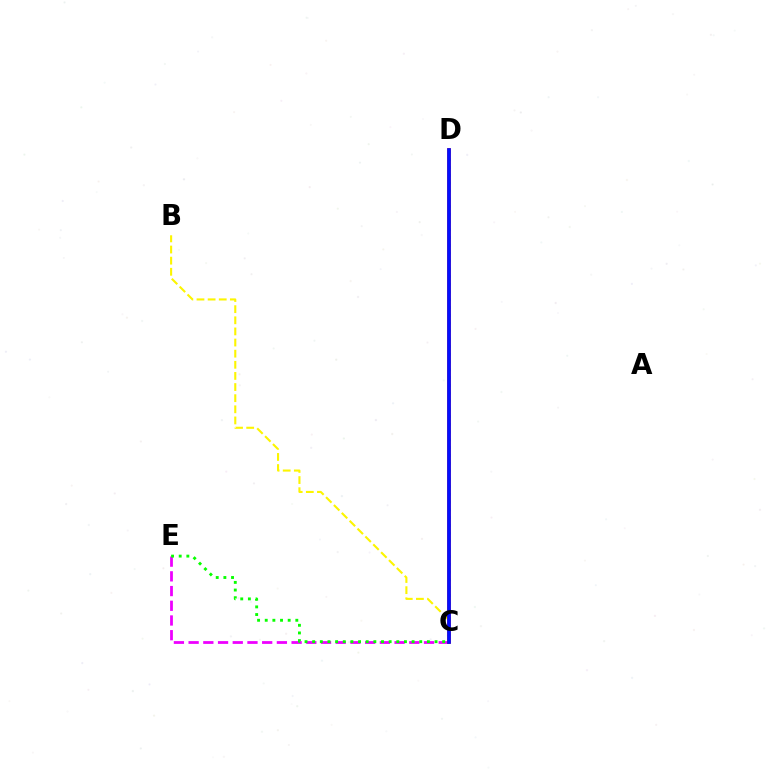{('C', 'D'): [{'color': '#00fff6', 'line_style': 'dotted', 'thickness': 2.11}, {'color': '#ff0000', 'line_style': 'solid', 'thickness': 2.57}, {'color': '#0010ff', 'line_style': 'solid', 'thickness': 2.64}], ('C', 'E'): [{'color': '#ee00ff', 'line_style': 'dashed', 'thickness': 2.0}, {'color': '#08ff00', 'line_style': 'dotted', 'thickness': 2.08}], ('B', 'C'): [{'color': '#fcf500', 'line_style': 'dashed', 'thickness': 1.51}]}